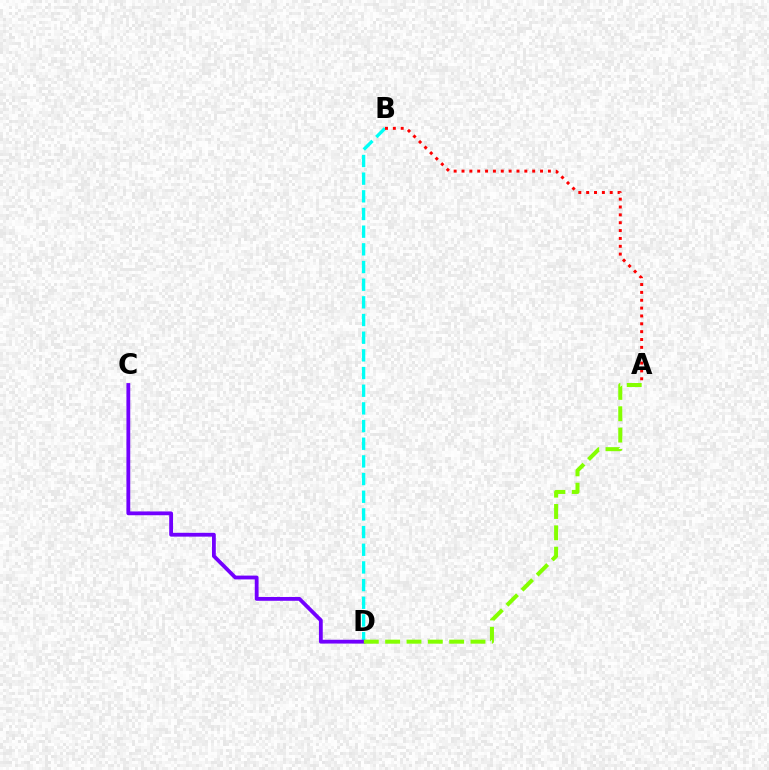{('B', 'D'): [{'color': '#00fff6', 'line_style': 'dashed', 'thickness': 2.4}], ('C', 'D'): [{'color': '#7200ff', 'line_style': 'solid', 'thickness': 2.74}], ('A', 'B'): [{'color': '#ff0000', 'line_style': 'dotted', 'thickness': 2.13}], ('A', 'D'): [{'color': '#84ff00', 'line_style': 'dashed', 'thickness': 2.9}]}